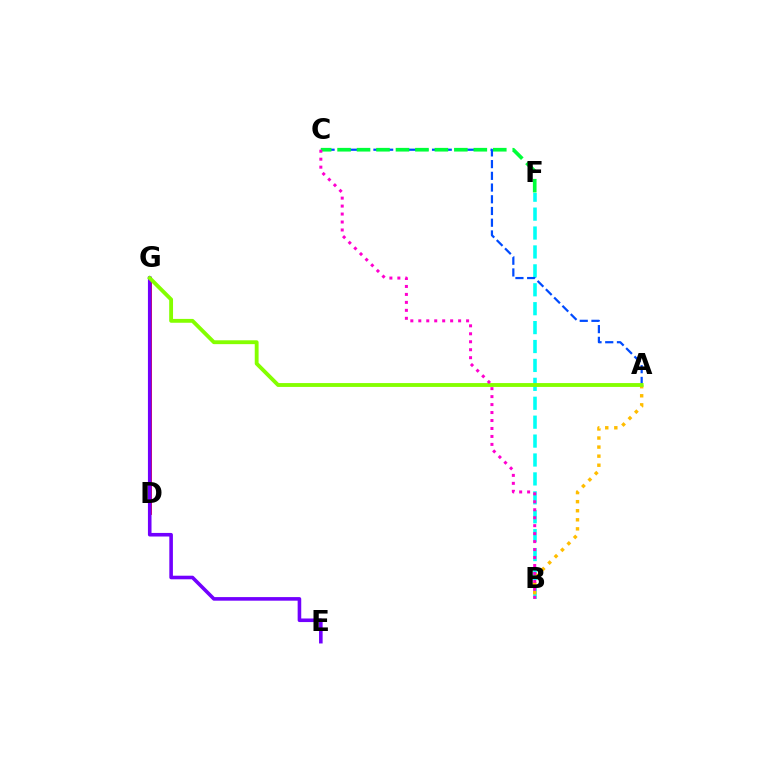{('D', 'G'): [{'color': '#ff0000', 'line_style': 'solid', 'thickness': 2.03}], ('B', 'F'): [{'color': '#00fff6', 'line_style': 'dashed', 'thickness': 2.57}], ('A', 'C'): [{'color': '#004bff', 'line_style': 'dashed', 'thickness': 1.59}], ('E', 'G'): [{'color': '#7200ff', 'line_style': 'solid', 'thickness': 2.58}], ('C', 'F'): [{'color': '#00ff39', 'line_style': 'dashed', 'thickness': 2.64}], ('A', 'B'): [{'color': '#ffbd00', 'line_style': 'dotted', 'thickness': 2.46}], ('A', 'G'): [{'color': '#84ff00', 'line_style': 'solid', 'thickness': 2.77}], ('B', 'C'): [{'color': '#ff00cf', 'line_style': 'dotted', 'thickness': 2.16}]}